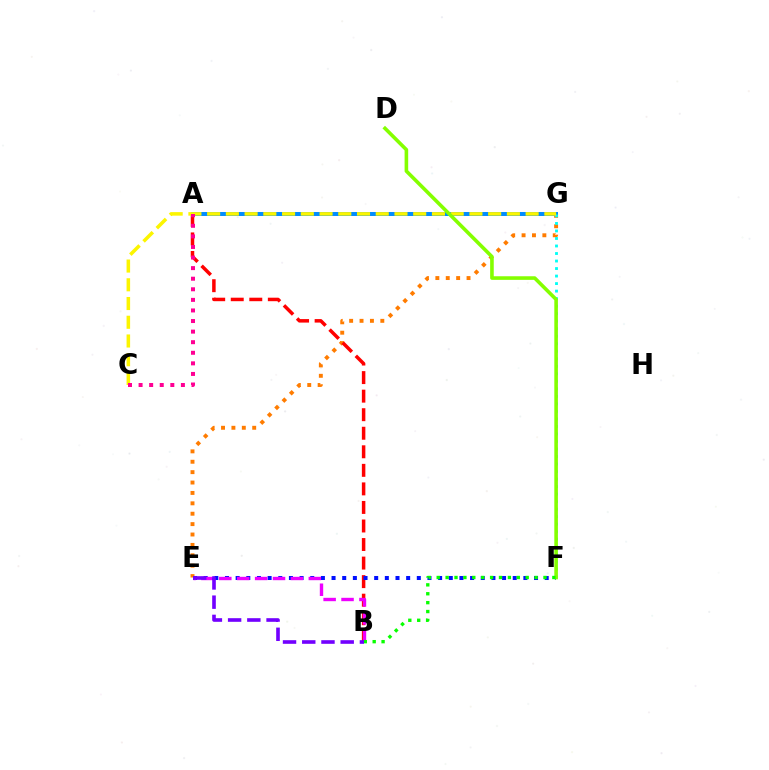{('E', 'G'): [{'color': '#ff7c00', 'line_style': 'dotted', 'thickness': 2.82}], ('A', 'B'): [{'color': '#ff0000', 'line_style': 'dashed', 'thickness': 2.52}], ('A', 'G'): [{'color': '#00ff74', 'line_style': 'solid', 'thickness': 1.71}, {'color': '#008cff', 'line_style': 'solid', 'thickness': 2.86}], ('F', 'G'): [{'color': '#00fff6', 'line_style': 'dotted', 'thickness': 2.04}], ('E', 'F'): [{'color': '#0010ff', 'line_style': 'dotted', 'thickness': 2.9}], ('B', 'E'): [{'color': '#ee00ff', 'line_style': 'dashed', 'thickness': 2.43}, {'color': '#7200ff', 'line_style': 'dashed', 'thickness': 2.61}], ('C', 'G'): [{'color': '#fcf500', 'line_style': 'dashed', 'thickness': 2.55}], ('D', 'F'): [{'color': '#84ff00', 'line_style': 'solid', 'thickness': 2.59}], ('B', 'F'): [{'color': '#08ff00', 'line_style': 'dotted', 'thickness': 2.42}], ('A', 'C'): [{'color': '#ff0094', 'line_style': 'dotted', 'thickness': 2.87}]}